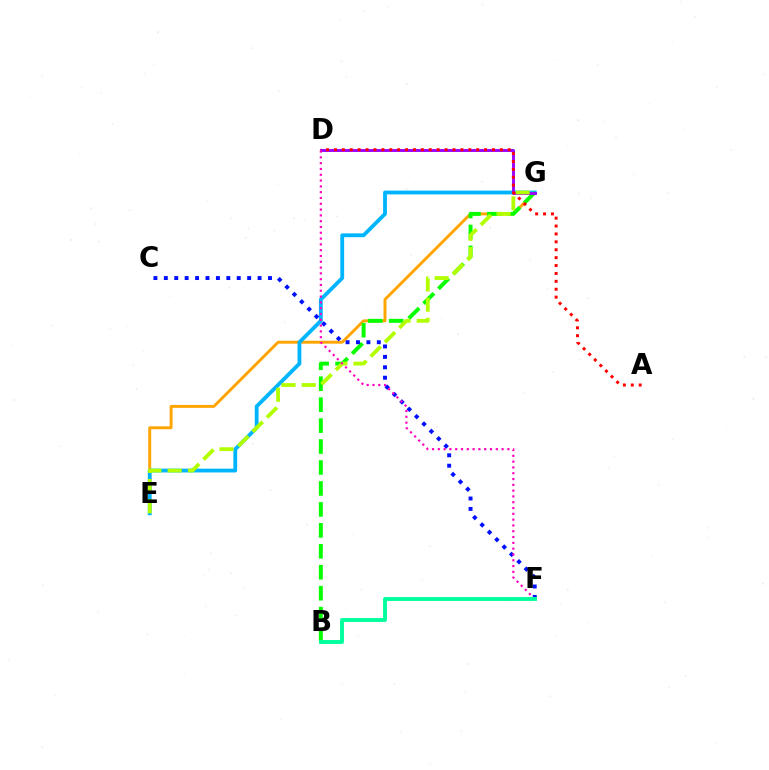{('E', 'G'): [{'color': '#ffa500', 'line_style': 'solid', 'thickness': 2.11}, {'color': '#00b5ff', 'line_style': 'solid', 'thickness': 2.75}, {'color': '#b3ff00', 'line_style': 'dashed', 'thickness': 2.75}], ('B', 'G'): [{'color': '#08ff00', 'line_style': 'dashed', 'thickness': 2.85}], ('D', 'G'): [{'color': '#9b00ff', 'line_style': 'solid', 'thickness': 2.09}], ('C', 'F'): [{'color': '#0010ff', 'line_style': 'dotted', 'thickness': 2.83}], ('D', 'F'): [{'color': '#ff00bd', 'line_style': 'dotted', 'thickness': 1.58}], ('A', 'D'): [{'color': '#ff0000', 'line_style': 'dotted', 'thickness': 2.15}], ('B', 'F'): [{'color': '#00ff9d', 'line_style': 'solid', 'thickness': 2.79}]}